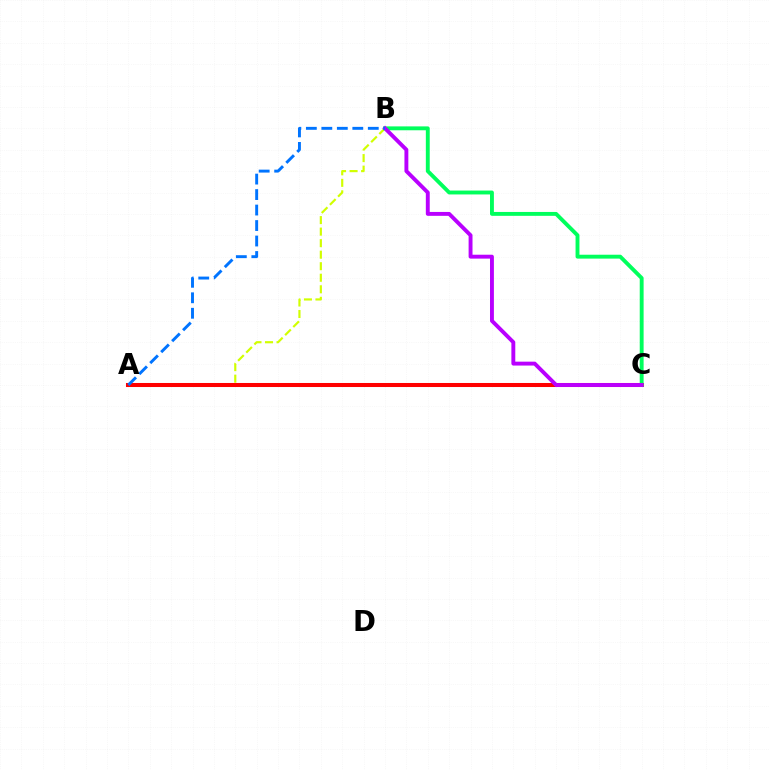{('A', 'B'): [{'color': '#d1ff00', 'line_style': 'dashed', 'thickness': 1.57}, {'color': '#0074ff', 'line_style': 'dashed', 'thickness': 2.1}], ('A', 'C'): [{'color': '#ff0000', 'line_style': 'solid', 'thickness': 2.91}], ('B', 'C'): [{'color': '#00ff5c', 'line_style': 'solid', 'thickness': 2.8}, {'color': '#b900ff', 'line_style': 'solid', 'thickness': 2.81}]}